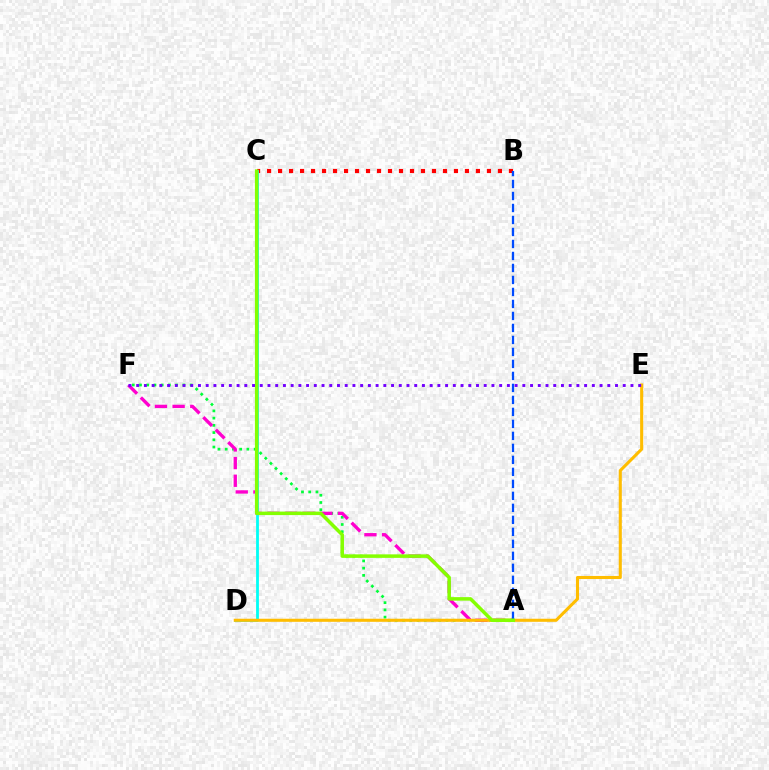{('B', 'C'): [{'color': '#ff0000', 'line_style': 'dotted', 'thickness': 2.99}], ('A', 'F'): [{'color': '#00ff39', 'line_style': 'dotted', 'thickness': 1.96}, {'color': '#ff00cf', 'line_style': 'dashed', 'thickness': 2.4}], ('C', 'D'): [{'color': '#00fff6', 'line_style': 'solid', 'thickness': 2.01}], ('D', 'E'): [{'color': '#ffbd00', 'line_style': 'solid', 'thickness': 2.21}], ('A', 'B'): [{'color': '#004bff', 'line_style': 'dashed', 'thickness': 1.63}], ('A', 'C'): [{'color': '#84ff00', 'line_style': 'solid', 'thickness': 2.53}], ('E', 'F'): [{'color': '#7200ff', 'line_style': 'dotted', 'thickness': 2.1}]}